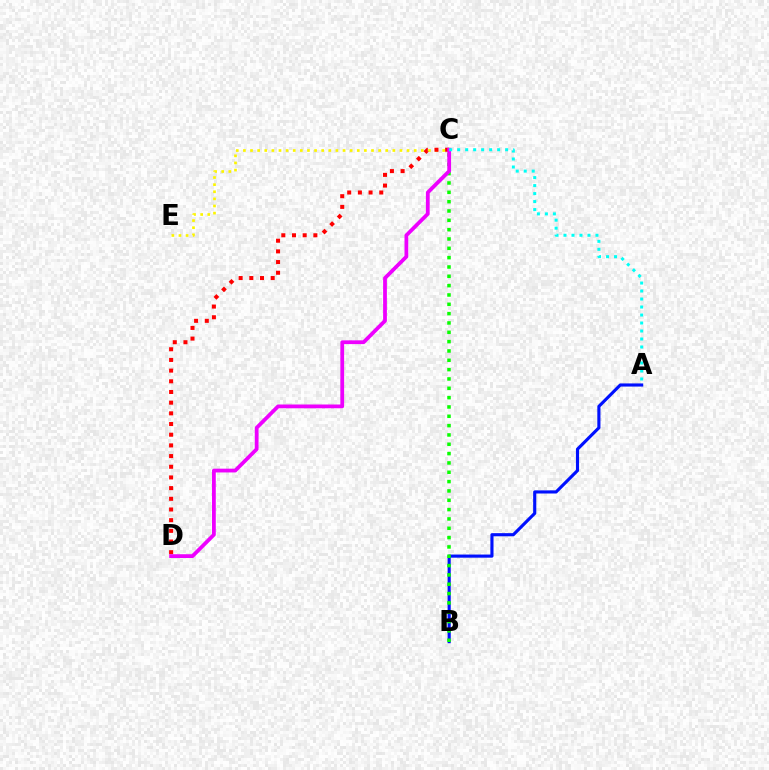{('C', 'E'): [{'color': '#fcf500', 'line_style': 'dotted', 'thickness': 1.93}], ('A', 'B'): [{'color': '#0010ff', 'line_style': 'solid', 'thickness': 2.25}], ('B', 'C'): [{'color': '#08ff00', 'line_style': 'dotted', 'thickness': 2.54}], ('C', 'D'): [{'color': '#ff0000', 'line_style': 'dotted', 'thickness': 2.9}, {'color': '#ee00ff', 'line_style': 'solid', 'thickness': 2.72}], ('A', 'C'): [{'color': '#00fff6', 'line_style': 'dotted', 'thickness': 2.17}]}